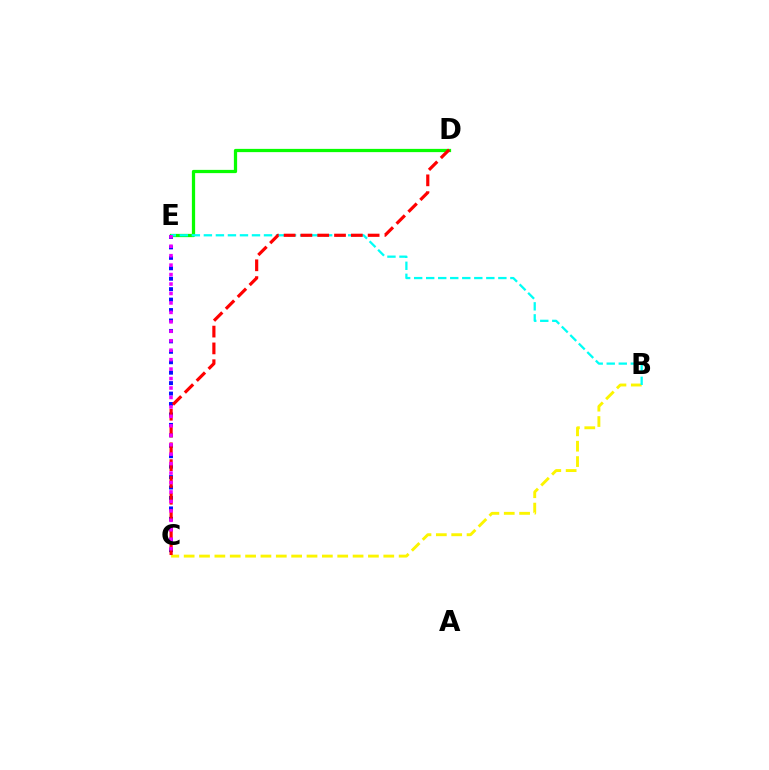{('C', 'E'): [{'color': '#0010ff', 'line_style': 'dotted', 'thickness': 2.84}, {'color': '#ee00ff', 'line_style': 'dotted', 'thickness': 2.57}], ('B', 'C'): [{'color': '#fcf500', 'line_style': 'dashed', 'thickness': 2.09}], ('D', 'E'): [{'color': '#08ff00', 'line_style': 'solid', 'thickness': 2.34}], ('B', 'E'): [{'color': '#00fff6', 'line_style': 'dashed', 'thickness': 1.63}], ('C', 'D'): [{'color': '#ff0000', 'line_style': 'dashed', 'thickness': 2.28}]}